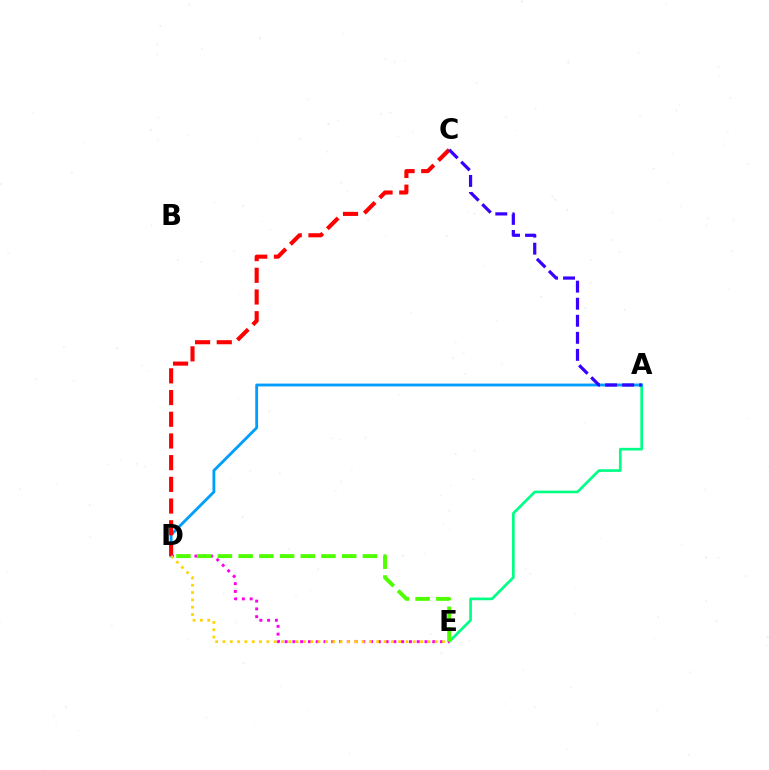{('A', 'E'): [{'color': '#00ff86', 'line_style': 'solid', 'thickness': 1.93}], ('A', 'D'): [{'color': '#009eff', 'line_style': 'solid', 'thickness': 2.05}], ('C', 'D'): [{'color': '#ff0000', 'line_style': 'dashed', 'thickness': 2.95}], ('A', 'C'): [{'color': '#3700ff', 'line_style': 'dashed', 'thickness': 2.32}], ('D', 'E'): [{'color': '#ff00ed', 'line_style': 'dotted', 'thickness': 2.11}, {'color': '#ffd500', 'line_style': 'dotted', 'thickness': 1.99}, {'color': '#4fff00', 'line_style': 'dashed', 'thickness': 2.81}]}